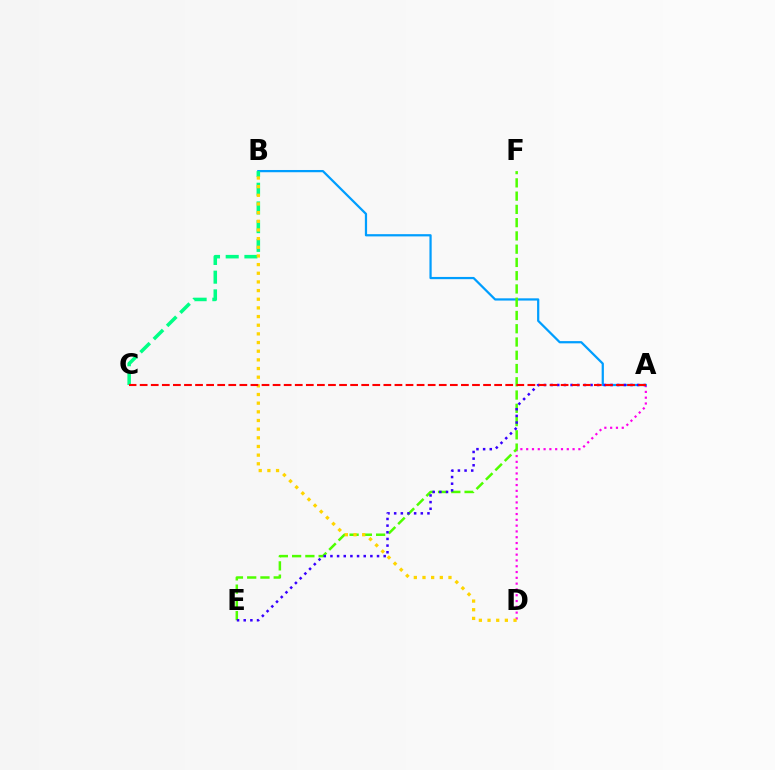{('A', 'D'): [{'color': '#ff00ed', 'line_style': 'dotted', 'thickness': 1.58}], ('A', 'B'): [{'color': '#009eff', 'line_style': 'solid', 'thickness': 1.61}], ('E', 'F'): [{'color': '#4fff00', 'line_style': 'dashed', 'thickness': 1.8}], ('A', 'E'): [{'color': '#3700ff', 'line_style': 'dotted', 'thickness': 1.81}], ('B', 'C'): [{'color': '#00ff86', 'line_style': 'dashed', 'thickness': 2.54}], ('B', 'D'): [{'color': '#ffd500', 'line_style': 'dotted', 'thickness': 2.35}], ('A', 'C'): [{'color': '#ff0000', 'line_style': 'dashed', 'thickness': 1.5}]}